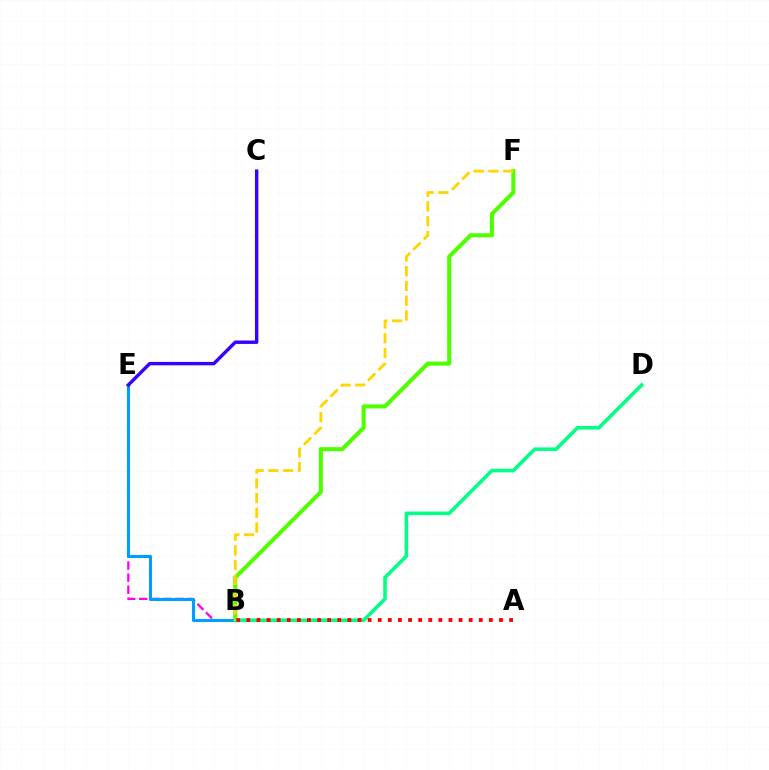{('B', 'F'): [{'color': '#4fff00', 'line_style': 'solid', 'thickness': 2.92}, {'color': '#ffd500', 'line_style': 'dashed', 'thickness': 2.0}], ('B', 'E'): [{'color': '#ff00ed', 'line_style': 'dashed', 'thickness': 1.64}, {'color': '#009eff', 'line_style': 'solid', 'thickness': 2.22}], ('B', 'D'): [{'color': '#00ff86', 'line_style': 'solid', 'thickness': 2.57}], ('C', 'E'): [{'color': '#3700ff', 'line_style': 'solid', 'thickness': 2.45}], ('A', 'B'): [{'color': '#ff0000', 'line_style': 'dotted', 'thickness': 2.75}]}